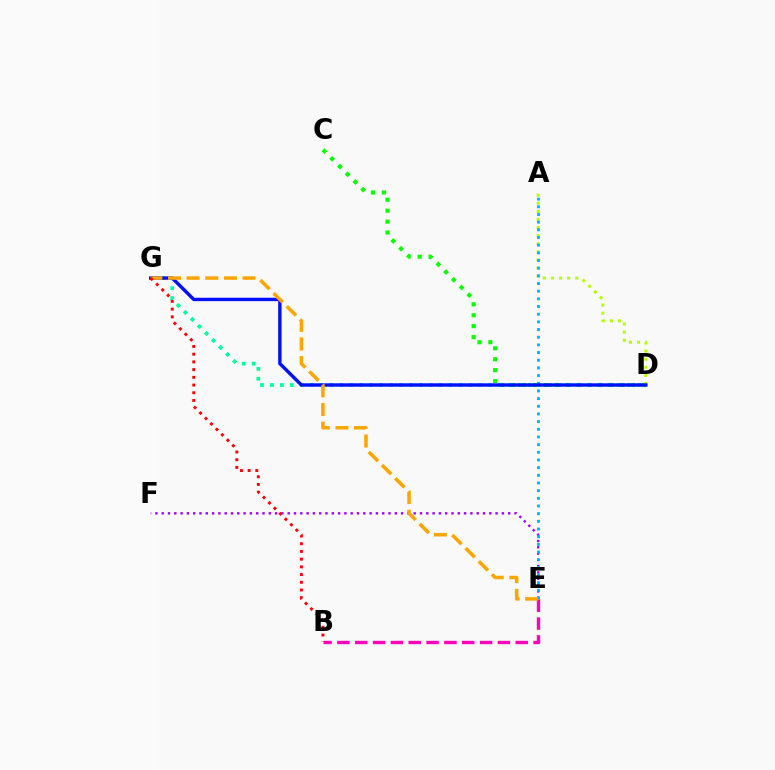{('C', 'D'): [{'color': '#08ff00', 'line_style': 'dotted', 'thickness': 2.97}], ('E', 'F'): [{'color': '#9b00ff', 'line_style': 'dotted', 'thickness': 1.71}], ('D', 'G'): [{'color': '#00ff9d', 'line_style': 'dotted', 'thickness': 2.7}, {'color': '#0010ff', 'line_style': 'solid', 'thickness': 2.45}], ('A', 'D'): [{'color': '#b3ff00', 'line_style': 'dotted', 'thickness': 2.2}], ('A', 'E'): [{'color': '#00b5ff', 'line_style': 'dotted', 'thickness': 2.08}], ('B', 'E'): [{'color': '#ff00bd', 'line_style': 'dashed', 'thickness': 2.42}], ('E', 'G'): [{'color': '#ffa500', 'line_style': 'dashed', 'thickness': 2.53}], ('B', 'G'): [{'color': '#ff0000', 'line_style': 'dotted', 'thickness': 2.1}]}